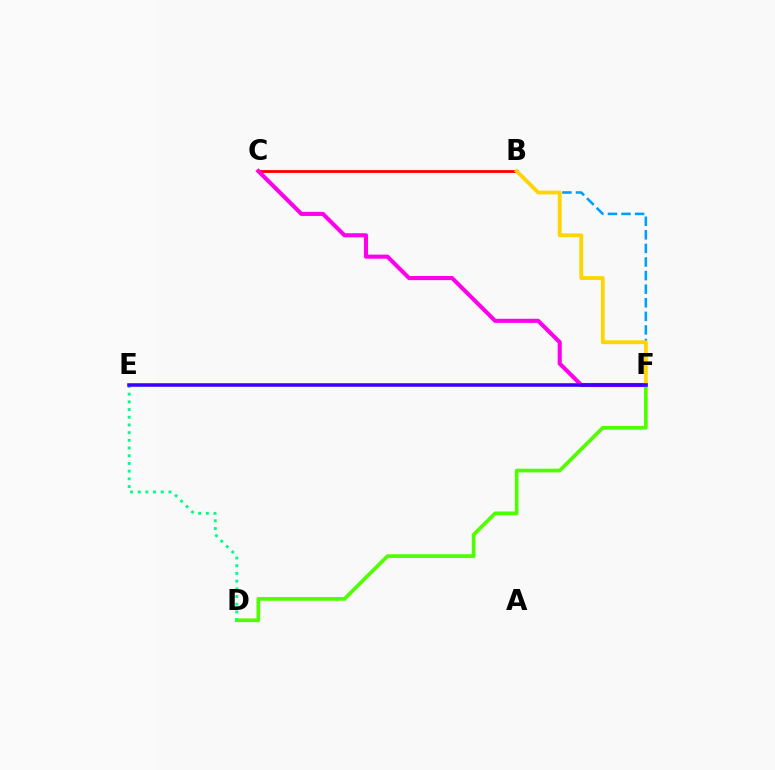{('B', 'C'): [{'color': '#ff0000', 'line_style': 'solid', 'thickness': 2.03}], ('D', 'F'): [{'color': '#4fff00', 'line_style': 'solid', 'thickness': 2.66}], ('D', 'E'): [{'color': '#00ff86', 'line_style': 'dotted', 'thickness': 2.09}], ('C', 'F'): [{'color': '#ff00ed', 'line_style': 'solid', 'thickness': 2.95}], ('B', 'F'): [{'color': '#009eff', 'line_style': 'dashed', 'thickness': 1.85}, {'color': '#ffd500', 'line_style': 'solid', 'thickness': 2.74}], ('E', 'F'): [{'color': '#3700ff', 'line_style': 'solid', 'thickness': 2.55}]}